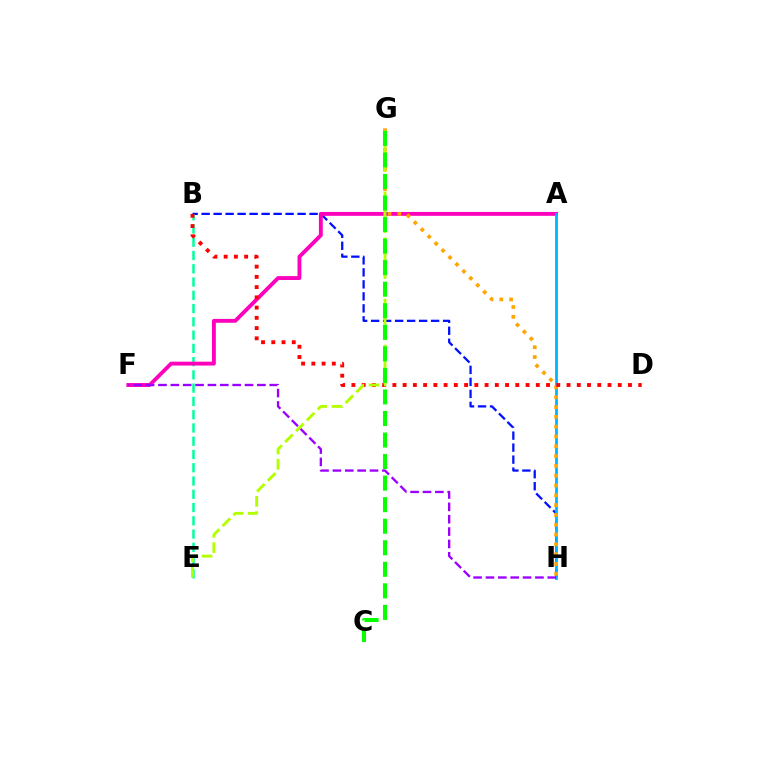{('B', 'H'): [{'color': '#0010ff', 'line_style': 'dashed', 'thickness': 1.63}], ('B', 'E'): [{'color': '#00ff9d', 'line_style': 'dashed', 'thickness': 1.8}], ('A', 'F'): [{'color': '#ff00bd', 'line_style': 'solid', 'thickness': 2.79}], ('A', 'H'): [{'color': '#00b5ff', 'line_style': 'solid', 'thickness': 2.0}], ('G', 'H'): [{'color': '#ffa500', 'line_style': 'dotted', 'thickness': 2.67}], ('B', 'D'): [{'color': '#ff0000', 'line_style': 'dotted', 'thickness': 2.78}], ('E', 'G'): [{'color': '#b3ff00', 'line_style': 'dashed', 'thickness': 2.08}], ('C', 'G'): [{'color': '#08ff00', 'line_style': 'dashed', 'thickness': 2.93}], ('F', 'H'): [{'color': '#9b00ff', 'line_style': 'dashed', 'thickness': 1.68}]}